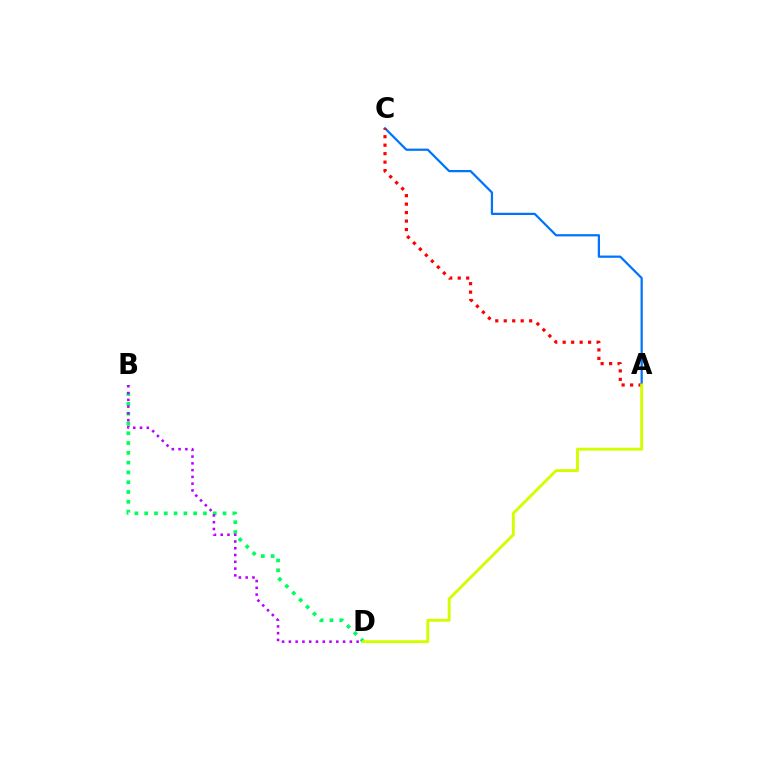{('B', 'D'): [{'color': '#00ff5c', 'line_style': 'dotted', 'thickness': 2.66}, {'color': '#b900ff', 'line_style': 'dotted', 'thickness': 1.84}], ('A', 'C'): [{'color': '#0074ff', 'line_style': 'solid', 'thickness': 1.61}, {'color': '#ff0000', 'line_style': 'dotted', 'thickness': 2.3}], ('A', 'D'): [{'color': '#d1ff00', 'line_style': 'solid', 'thickness': 2.08}]}